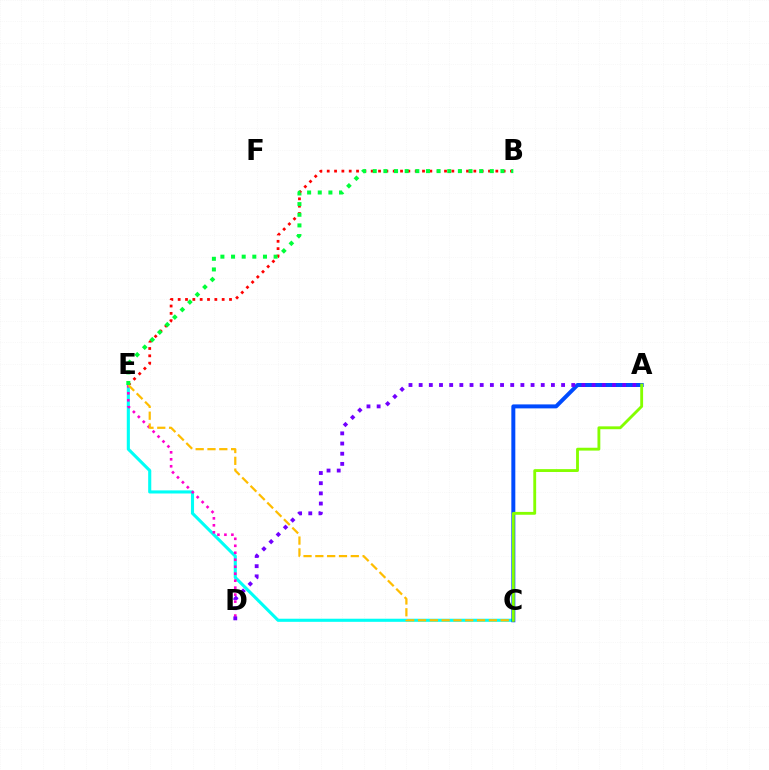{('B', 'E'): [{'color': '#ff0000', 'line_style': 'dotted', 'thickness': 1.99}, {'color': '#00ff39', 'line_style': 'dotted', 'thickness': 2.89}], ('C', 'E'): [{'color': '#00fff6', 'line_style': 'solid', 'thickness': 2.23}, {'color': '#ffbd00', 'line_style': 'dashed', 'thickness': 1.6}], ('D', 'E'): [{'color': '#ff00cf', 'line_style': 'dotted', 'thickness': 1.9}], ('A', 'C'): [{'color': '#004bff', 'line_style': 'solid', 'thickness': 2.86}, {'color': '#84ff00', 'line_style': 'solid', 'thickness': 2.05}], ('A', 'D'): [{'color': '#7200ff', 'line_style': 'dotted', 'thickness': 2.76}]}